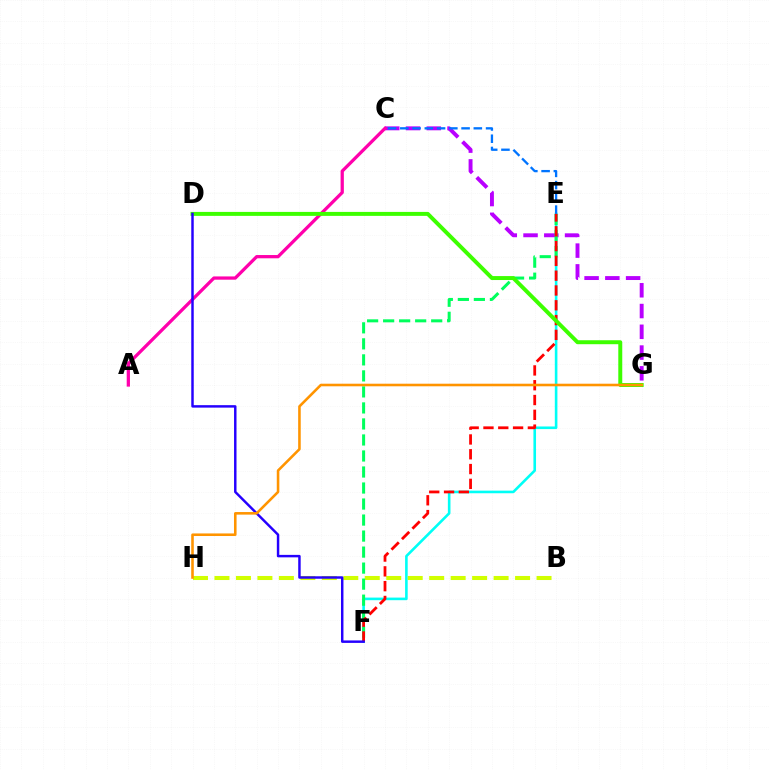{('E', 'F'): [{'color': '#00fff6', 'line_style': 'solid', 'thickness': 1.88}, {'color': '#00ff5c', 'line_style': 'dashed', 'thickness': 2.18}, {'color': '#ff0000', 'line_style': 'dashed', 'thickness': 2.01}], ('C', 'G'): [{'color': '#b900ff', 'line_style': 'dashed', 'thickness': 2.82}], ('B', 'H'): [{'color': '#d1ff00', 'line_style': 'dashed', 'thickness': 2.92}], ('C', 'E'): [{'color': '#0074ff', 'line_style': 'dashed', 'thickness': 1.66}], ('A', 'C'): [{'color': '#ff00ac', 'line_style': 'solid', 'thickness': 2.35}], ('D', 'G'): [{'color': '#3dff00', 'line_style': 'solid', 'thickness': 2.85}], ('D', 'F'): [{'color': '#2500ff', 'line_style': 'solid', 'thickness': 1.77}], ('G', 'H'): [{'color': '#ff9400', 'line_style': 'solid', 'thickness': 1.86}]}